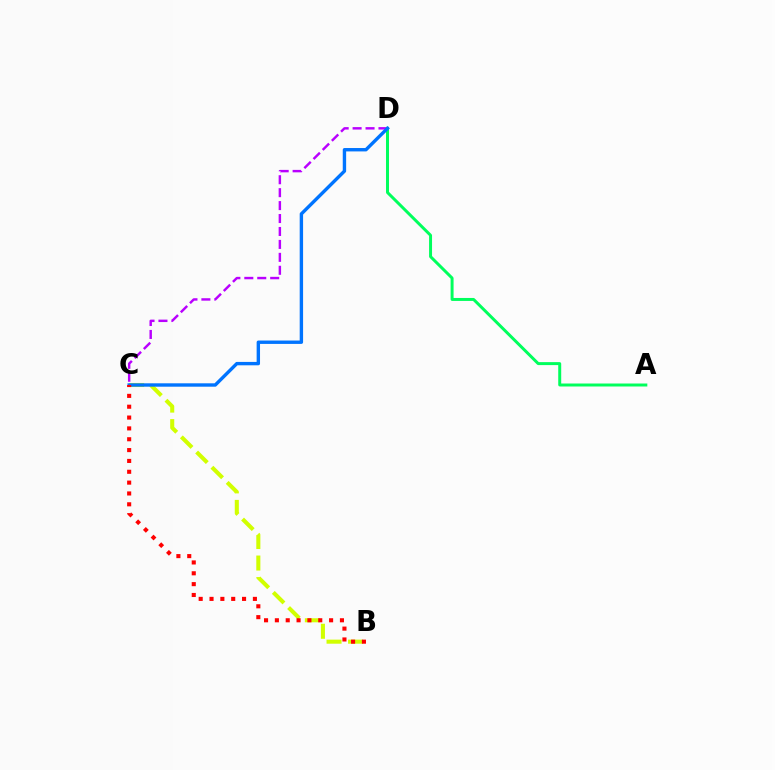{('B', 'C'): [{'color': '#d1ff00', 'line_style': 'dashed', 'thickness': 2.93}, {'color': '#ff0000', 'line_style': 'dotted', 'thickness': 2.95}], ('A', 'D'): [{'color': '#00ff5c', 'line_style': 'solid', 'thickness': 2.14}], ('C', 'D'): [{'color': '#b900ff', 'line_style': 'dashed', 'thickness': 1.76}, {'color': '#0074ff', 'line_style': 'solid', 'thickness': 2.44}]}